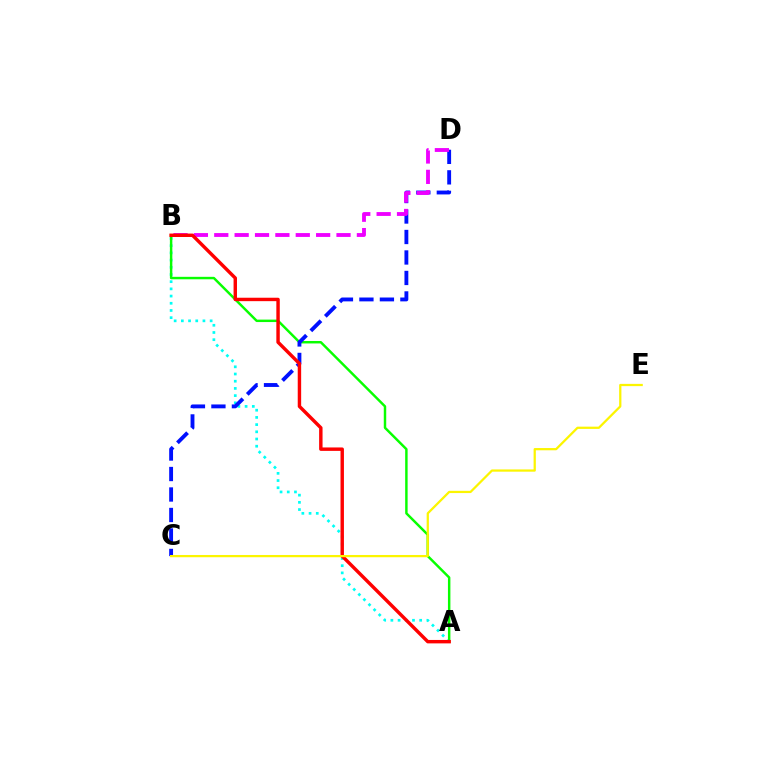{('A', 'B'): [{'color': '#00fff6', 'line_style': 'dotted', 'thickness': 1.96}, {'color': '#08ff00', 'line_style': 'solid', 'thickness': 1.77}, {'color': '#ff0000', 'line_style': 'solid', 'thickness': 2.47}], ('C', 'D'): [{'color': '#0010ff', 'line_style': 'dashed', 'thickness': 2.78}], ('B', 'D'): [{'color': '#ee00ff', 'line_style': 'dashed', 'thickness': 2.77}], ('C', 'E'): [{'color': '#fcf500', 'line_style': 'solid', 'thickness': 1.62}]}